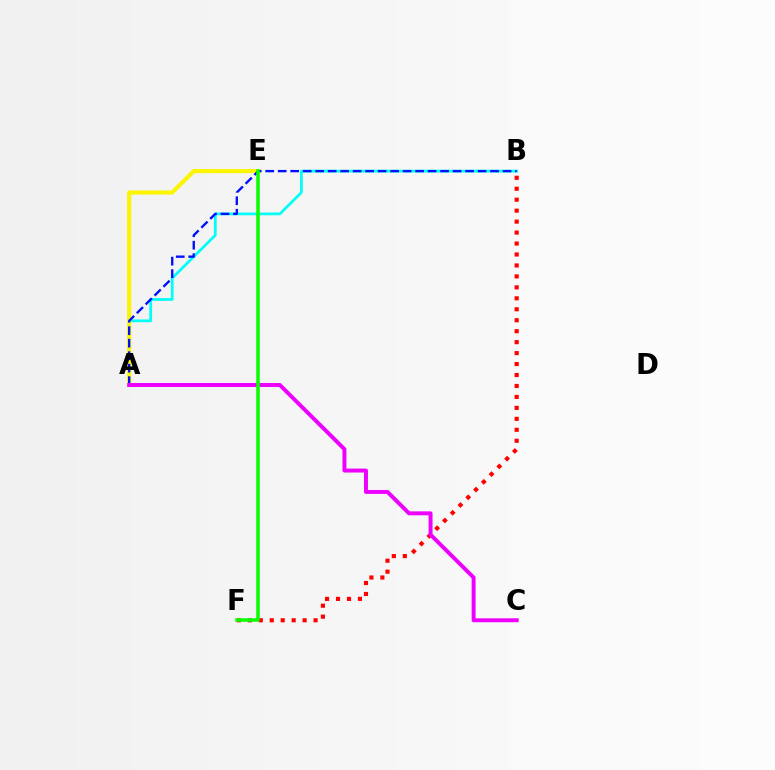{('A', 'B'): [{'color': '#00fff6', 'line_style': 'solid', 'thickness': 1.98}, {'color': '#0010ff', 'line_style': 'dashed', 'thickness': 1.7}], ('B', 'F'): [{'color': '#ff0000', 'line_style': 'dotted', 'thickness': 2.98}], ('A', 'E'): [{'color': '#fcf500', 'line_style': 'solid', 'thickness': 2.96}], ('A', 'C'): [{'color': '#ee00ff', 'line_style': 'solid', 'thickness': 2.85}], ('E', 'F'): [{'color': '#08ff00', 'line_style': 'solid', 'thickness': 2.54}]}